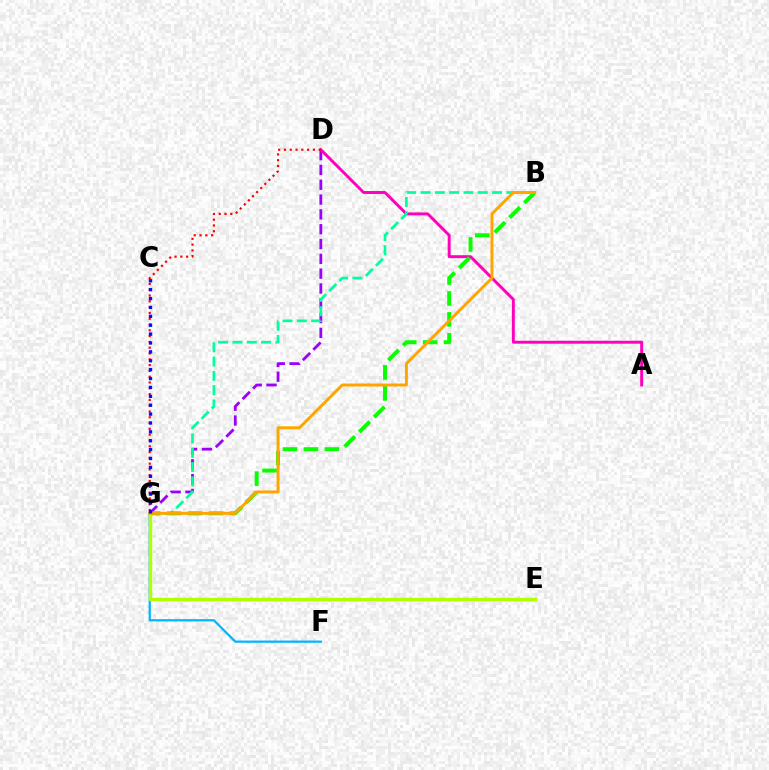{('D', 'G'): [{'color': '#9b00ff', 'line_style': 'dashed', 'thickness': 2.01}, {'color': '#ff0000', 'line_style': 'dotted', 'thickness': 1.57}], ('A', 'D'): [{'color': '#ff00bd', 'line_style': 'solid', 'thickness': 2.11}], ('B', 'G'): [{'color': '#00ff9d', 'line_style': 'dashed', 'thickness': 1.94}, {'color': '#08ff00', 'line_style': 'dashed', 'thickness': 2.85}, {'color': '#ffa500', 'line_style': 'solid', 'thickness': 2.13}], ('F', 'G'): [{'color': '#00b5ff', 'line_style': 'solid', 'thickness': 1.6}], ('E', 'G'): [{'color': '#b3ff00', 'line_style': 'solid', 'thickness': 2.45}], ('C', 'G'): [{'color': '#0010ff', 'line_style': 'dotted', 'thickness': 2.41}]}